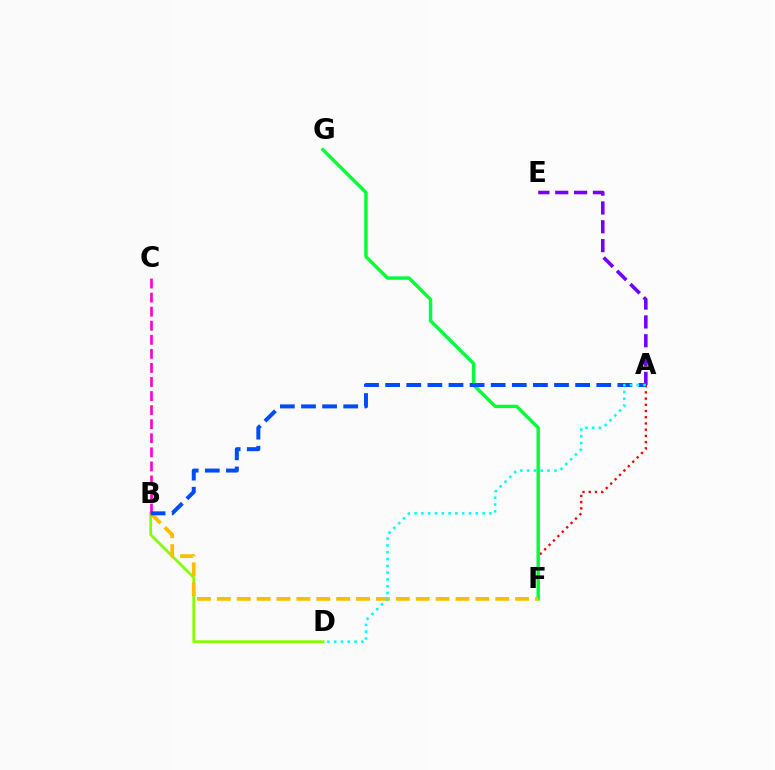{('A', 'F'): [{'color': '#ff0000', 'line_style': 'dotted', 'thickness': 1.69}], ('F', 'G'): [{'color': '#00ff39', 'line_style': 'solid', 'thickness': 2.45}], ('B', 'D'): [{'color': '#84ff00', 'line_style': 'solid', 'thickness': 1.99}], ('A', 'E'): [{'color': '#7200ff', 'line_style': 'dashed', 'thickness': 2.56}], ('B', 'F'): [{'color': '#ffbd00', 'line_style': 'dashed', 'thickness': 2.7}], ('B', 'C'): [{'color': '#ff00cf', 'line_style': 'dashed', 'thickness': 1.91}], ('A', 'B'): [{'color': '#004bff', 'line_style': 'dashed', 'thickness': 2.87}], ('A', 'D'): [{'color': '#00fff6', 'line_style': 'dotted', 'thickness': 1.85}]}